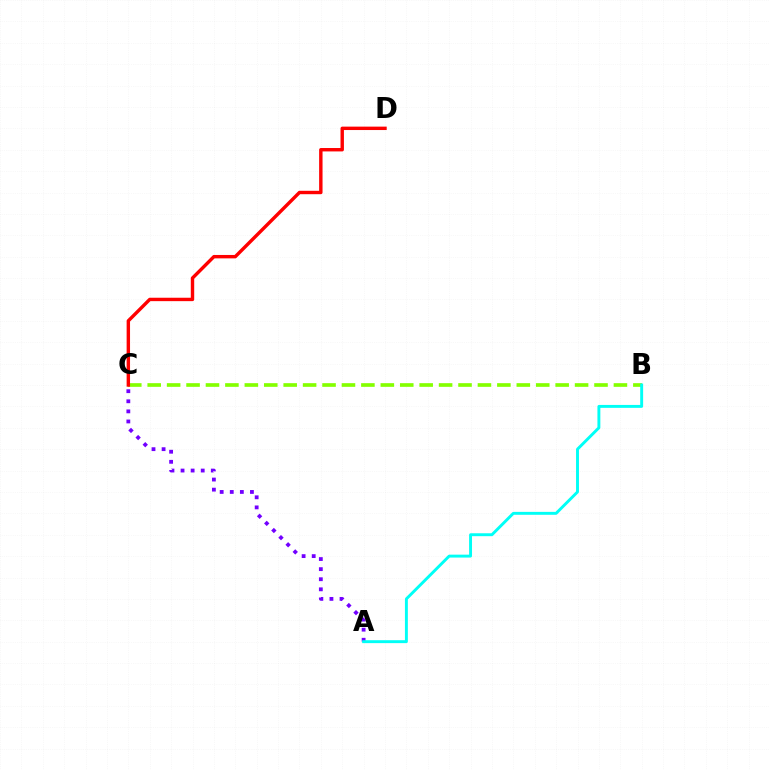{('B', 'C'): [{'color': '#84ff00', 'line_style': 'dashed', 'thickness': 2.64}], ('A', 'C'): [{'color': '#7200ff', 'line_style': 'dotted', 'thickness': 2.74}], ('A', 'B'): [{'color': '#00fff6', 'line_style': 'solid', 'thickness': 2.1}], ('C', 'D'): [{'color': '#ff0000', 'line_style': 'solid', 'thickness': 2.45}]}